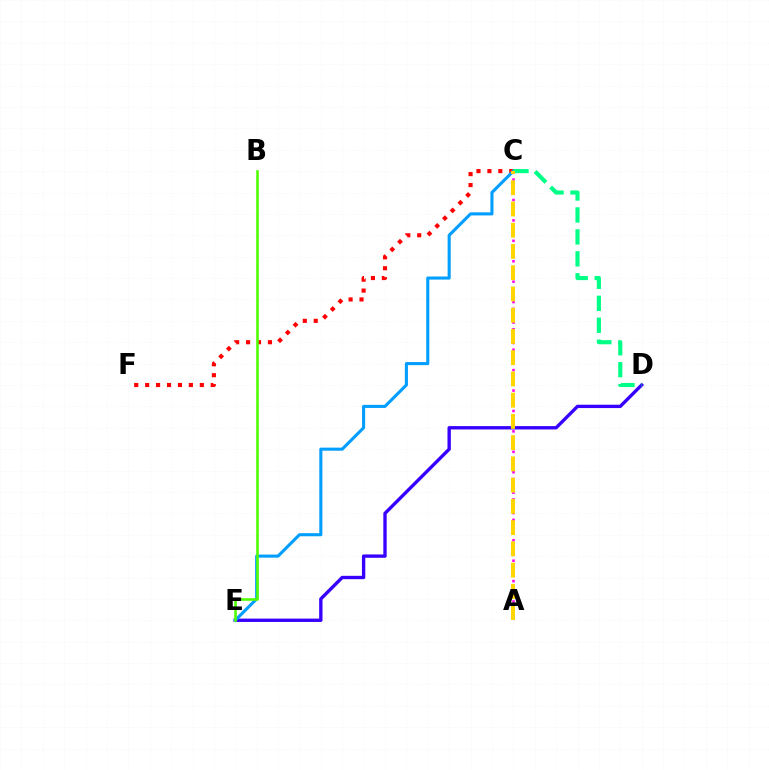{('C', 'F'): [{'color': '#ff0000', 'line_style': 'dotted', 'thickness': 2.97}], ('D', 'E'): [{'color': '#3700ff', 'line_style': 'solid', 'thickness': 2.41}], ('A', 'C'): [{'color': '#ff00ed', 'line_style': 'dotted', 'thickness': 1.85}, {'color': '#ffd500', 'line_style': 'dashed', 'thickness': 2.89}], ('C', 'E'): [{'color': '#009eff', 'line_style': 'solid', 'thickness': 2.22}], ('B', 'E'): [{'color': '#4fff00', 'line_style': 'solid', 'thickness': 1.87}], ('C', 'D'): [{'color': '#00ff86', 'line_style': 'dashed', 'thickness': 2.98}]}